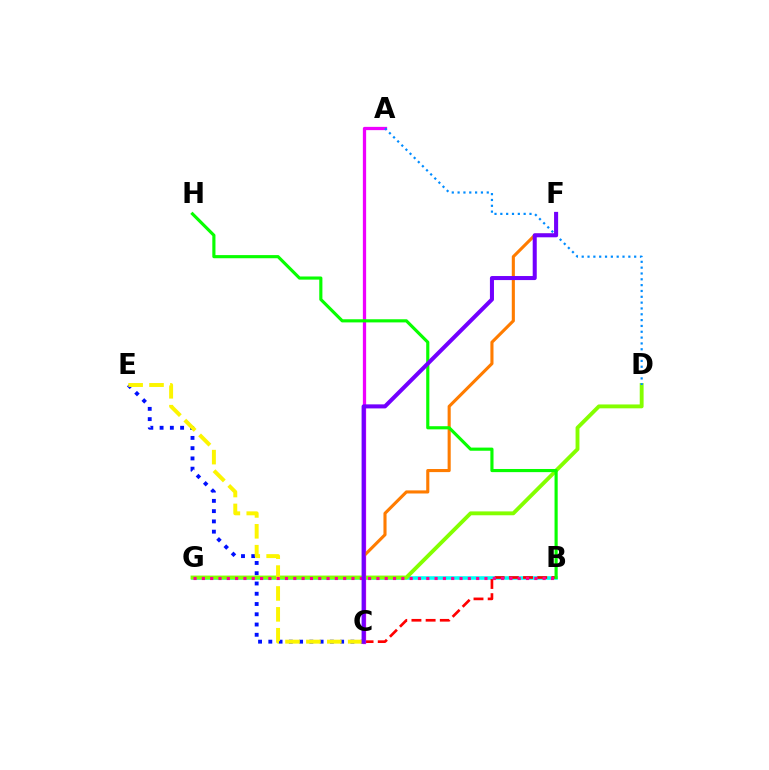{('B', 'G'): [{'color': '#00ff74', 'line_style': 'dotted', 'thickness': 1.64}, {'color': '#00fff6', 'line_style': 'solid', 'thickness': 2.55}, {'color': '#ff0094', 'line_style': 'dotted', 'thickness': 2.26}], ('C', 'E'): [{'color': '#0010ff', 'line_style': 'dotted', 'thickness': 2.79}, {'color': '#fcf500', 'line_style': 'dashed', 'thickness': 2.84}], ('B', 'C'): [{'color': '#ff0000', 'line_style': 'dashed', 'thickness': 1.93}], ('D', 'G'): [{'color': '#84ff00', 'line_style': 'solid', 'thickness': 2.79}], ('A', 'C'): [{'color': '#ee00ff', 'line_style': 'solid', 'thickness': 2.35}], ('A', 'D'): [{'color': '#008cff', 'line_style': 'dotted', 'thickness': 1.58}], ('C', 'F'): [{'color': '#ff7c00', 'line_style': 'solid', 'thickness': 2.23}, {'color': '#7200ff', 'line_style': 'solid', 'thickness': 2.91}], ('B', 'H'): [{'color': '#08ff00', 'line_style': 'solid', 'thickness': 2.26}]}